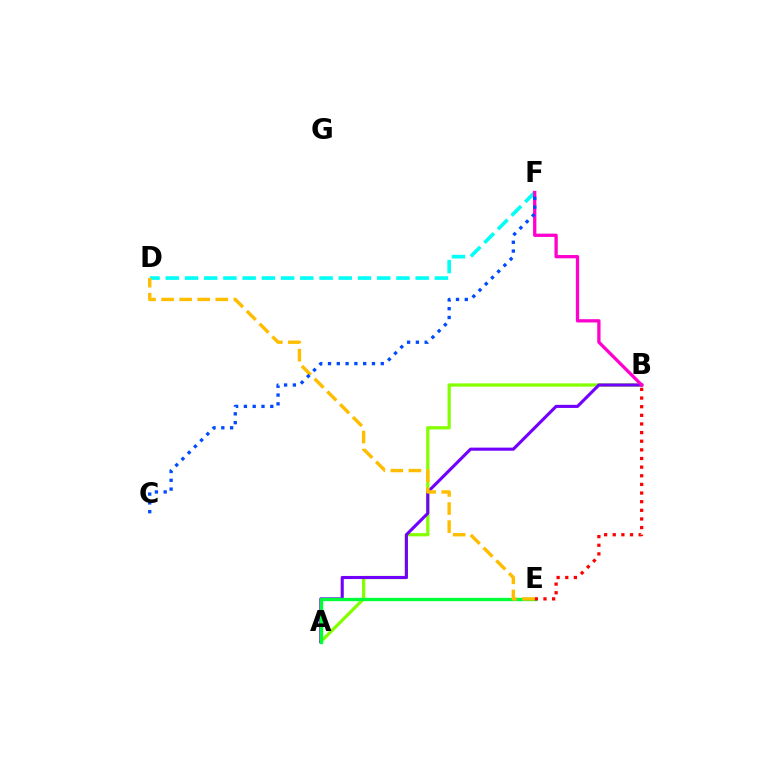{('A', 'B'): [{'color': '#84ff00', 'line_style': 'solid', 'thickness': 2.34}, {'color': '#7200ff', 'line_style': 'solid', 'thickness': 2.23}], ('D', 'F'): [{'color': '#00fff6', 'line_style': 'dashed', 'thickness': 2.61}], ('B', 'F'): [{'color': '#ff00cf', 'line_style': 'solid', 'thickness': 2.37}], ('A', 'E'): [{'color': '#00ff39', 'line_style': 'solid', 'thickness': 2.41}], ('B', 'E'): [{'color': '#ff0000', 'line_style': 'dotted', 'thickness': 2.35}], ('D', 'E'): [{'color': '#ffbd00', 'line_style': 'dashed', 'thickness': 2.45}], ('C', 'F'): [{'color': '#004bff', 'line_style': 'dotted', 'thickness': 2.39}]}